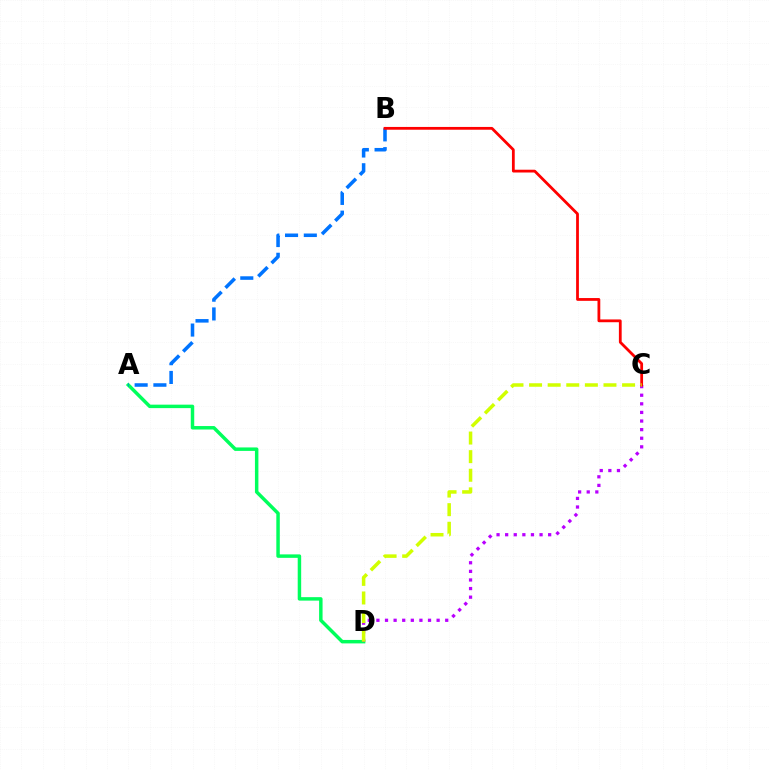{('A', 'D'): [{'color': '#00ff5c', 'line_style': 'solid', 'thickness': 2.5}], ('A', 'B'): [{'color': '#0074ff', 'line_style': 'dashed', 'thickness': 2.55}], ('C', 'D'): [{'color': '#b900ff', 'line_style': 'dotted', 'thickness': 2.34}, {'color': '#d1ff00', 'line_style': 'dashed', 'thickness': 2.53}], ('B', 'C'): [{'color': '#ff0000', 'line_style': 'solid', 'thickness': 2.0}]}